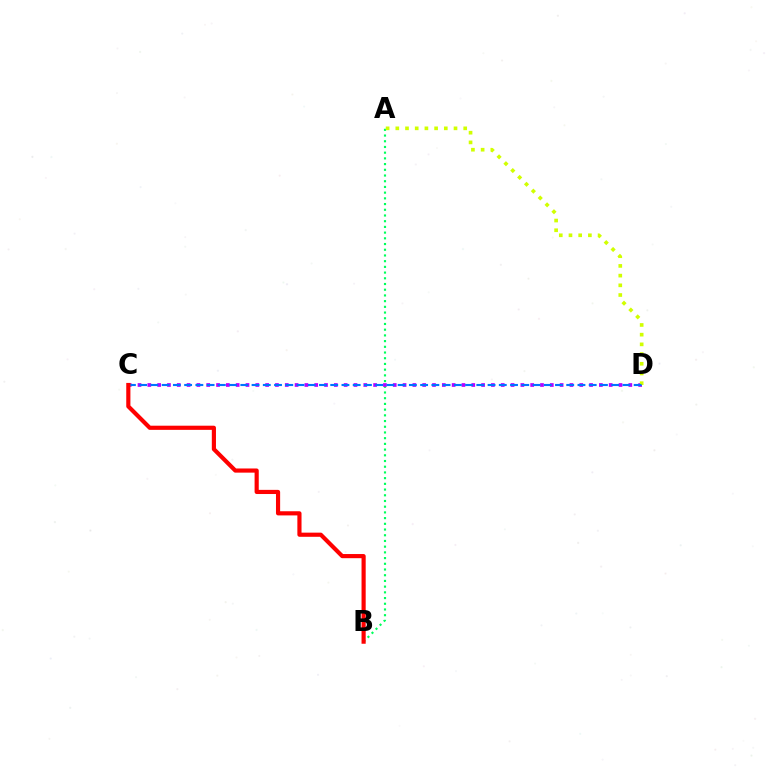{('A', 'B'): [{'color': '#00ff5c', 'line_style': 'dotted', 'thickness': 1.55}], ('C', 'D'): [{'color': '#b900ff', 'line_style': 'dotted', 'thickness': 2.67}, {'color': '#0074ff', 'line_style': 'dashed', 'thickness': 1.53}], ('A', 'D'): [{'color': '#d1ff00', 'line_style': 'dotted', 'thickness': 2.64}], ('B', 'C'): [{'color': '#ff0000', 'line_style': 'solid', 'thickness': 2.99}]}